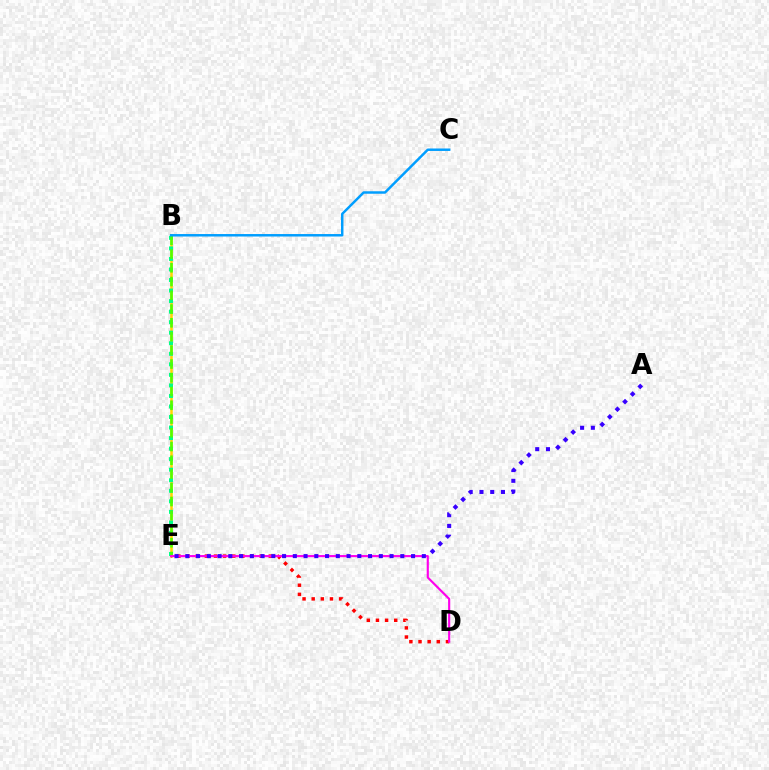{('B', 'E'): [{'color': '#ffd500', 'line_style': 'solid', 'thickness': 1.82}, {'color': '#00ff86', 'line_style': 'dotted', 'thickness': 2.86}, {'color': '#4fff00', 'line_style': 'dashed', 'thickness': 1.87}], ('D', 'E'): [{'color': '#ff0000', 'line_style': 'dotted', 'thickness': 2.48}, {'color': '#ff00ed', 'line_style': 'solid', 'thickness': 1.55}], ('B', 'C'): [{'color': '#009eff', 'line_style': 'solid', 'thickness': 1.78}], ('A', 'E'): [{'color': '#3700ff', 'line_style': 'dotted', 'thickness': 2.92}]}